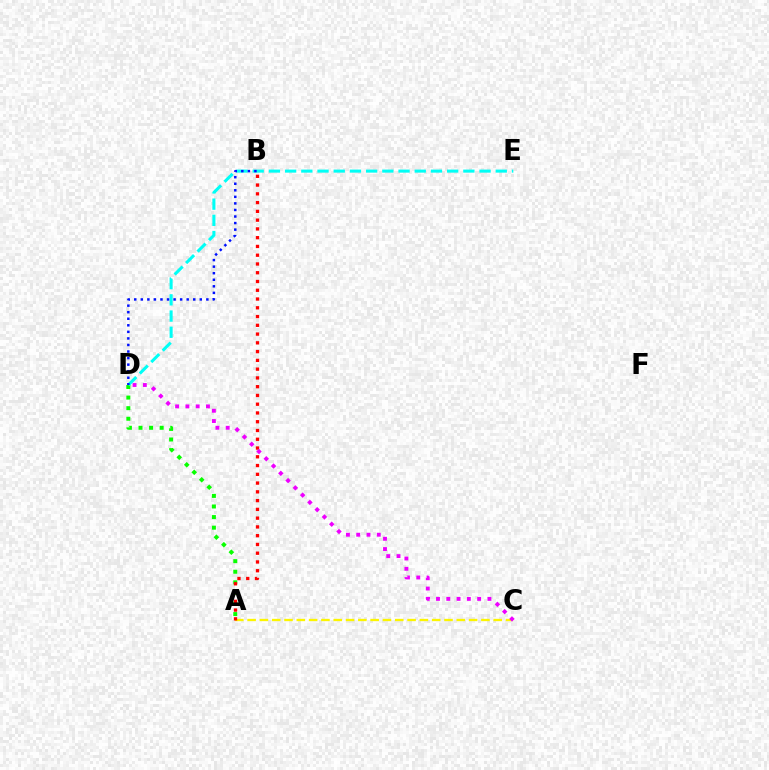{('A', 'D'): [{'color': '#08ff00', 'line_style': 'dotted', 'thickness': 2.88}], ('A', 'C'): [{'color': '#fcf500', 'line_style': 'dashed', 'thickness': 1.67}], ('D', 'E'): [{'color': '#00fff6', 'line_style': 'dashed', 'thickness': 2.2}], ('A', 'B'): [{'color': '#ff0000', 'line_style': 'dotted', 'thickness': 2.38}], ('B', 'D'): [{'color': '#0010ff', 'line_style': 'dotted', 'thickness': 1.78}], ('C', 'D'): [{'color': '#ee00ff', 'line_style': 'dotted', 'thickness': 2.79}]}